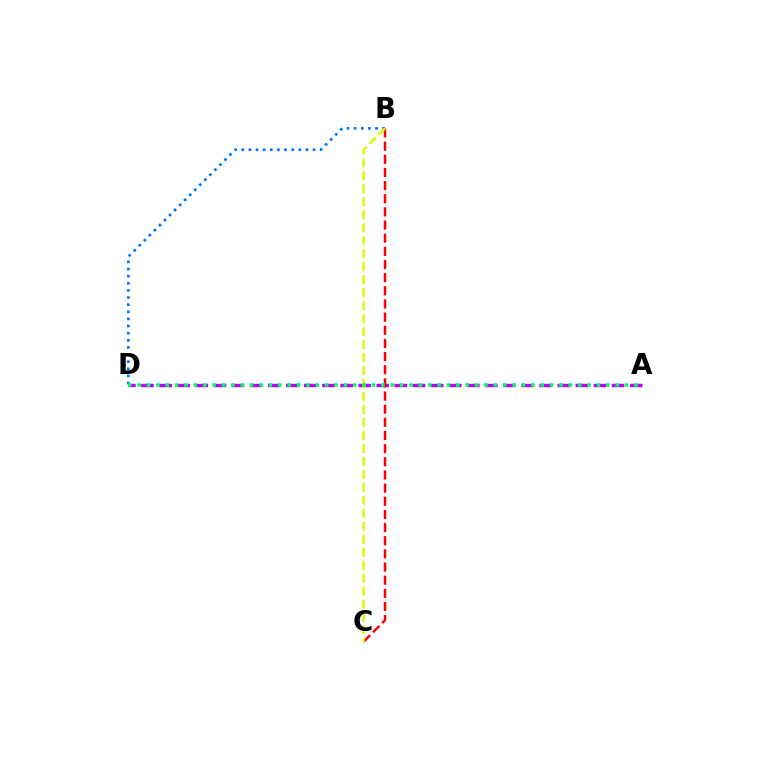{('B', 'D'): [{'color': '#0074ff', 'line_style': 'dotted', 'thickness': 1.94}], ('A', 'D'): [{'color': '#b900ff', 'line_style': 'dashed', 'thickness': 2.46}, {'color': '#00ff5c', 'line_style': 'dotted', 'thickness': 2.55}], ('B', 'C'): [{'color': '#ff0000', 'line_style': 'dashed', 'thickness': 1.79}, {'color': '#d1ff00', 'line_style': 'dashed', 'thickness': 1.76}]}